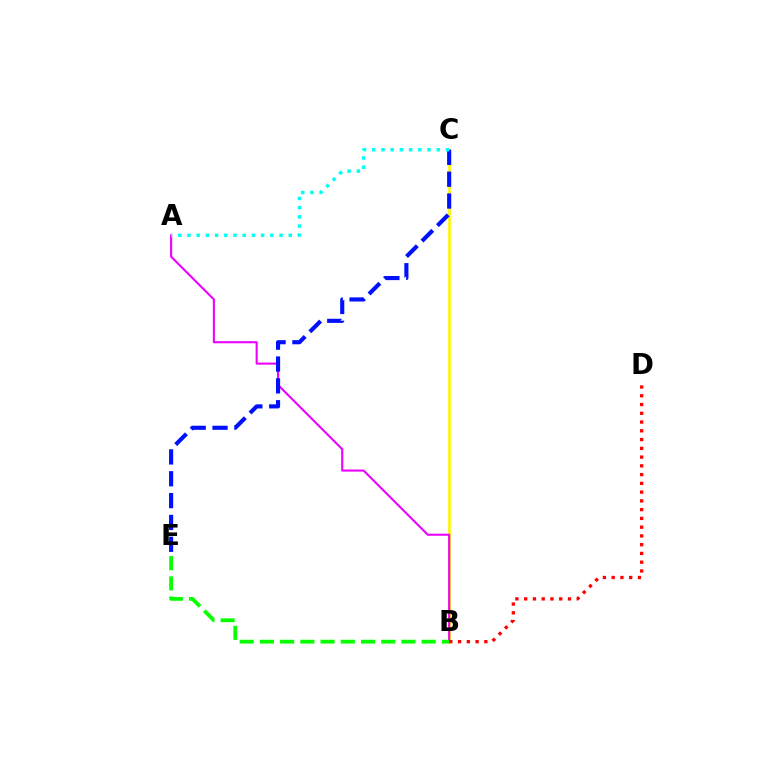{('B', 'C'): [{'color': '#fcf500', 'line_style': 'solid', 'thickness': 1.9}], ('A', 'B'): [{'color': '#ee00ff', 'line_style': 'solid', 'thickness': 1.51}], ('C', 'E'): [{'color': '#0010ff', 'line_style': 'dashed', 'thickness': 2.97}], ('B', 'D'): [{'color': '#ff0000', 'line_style': 'dotted', 'thickness': 2.38}], ('A', 'C'): [{'color': '#00fff6', 'line_style': 'dotted', 'thickness': 2.5}], ('B', 'E'): [{'color': '#08ff00', 'line_style': 'dashed', 'thickness': 2.75}]}